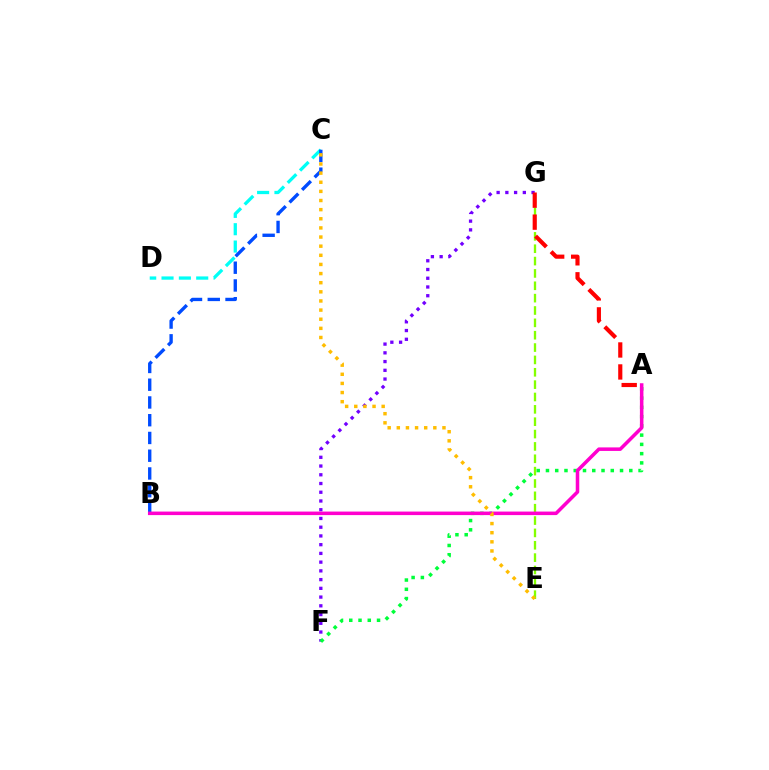{('F', 'G'): [{'color': '#7200ff', 'line_style': 'dotted', 'thickness': 2.37}], ('A', 'F'): [{'color': '#00ff39', 'line_style': 'dotted', 'thickness': 2.52}], ('C', 'D'): [{'color': '#00fff6', 'line_style': 'dashed', 'thickness': 2.36}], ('E', 'G'): [{'color': '#84ff00', 'line_style': 'dashed', 'thickness': 1.68}], ('B', 'C'): [{'color': '#004bff', 'line_style': 'dashed', 'thickness': 2.41}], ('A', 'B'): [{'color': '#ff00cf', 'line_style': 'solid', 'thickness': 2.54}], ('A', 'G'): [{'color': '#ff0000', 'line_style': 'dashed', 'thickness': 2.99}], ('C', 'E'): [{'color': '#ffbd00', 'line_style': 'dotted', 'thickness': 2.48}]}